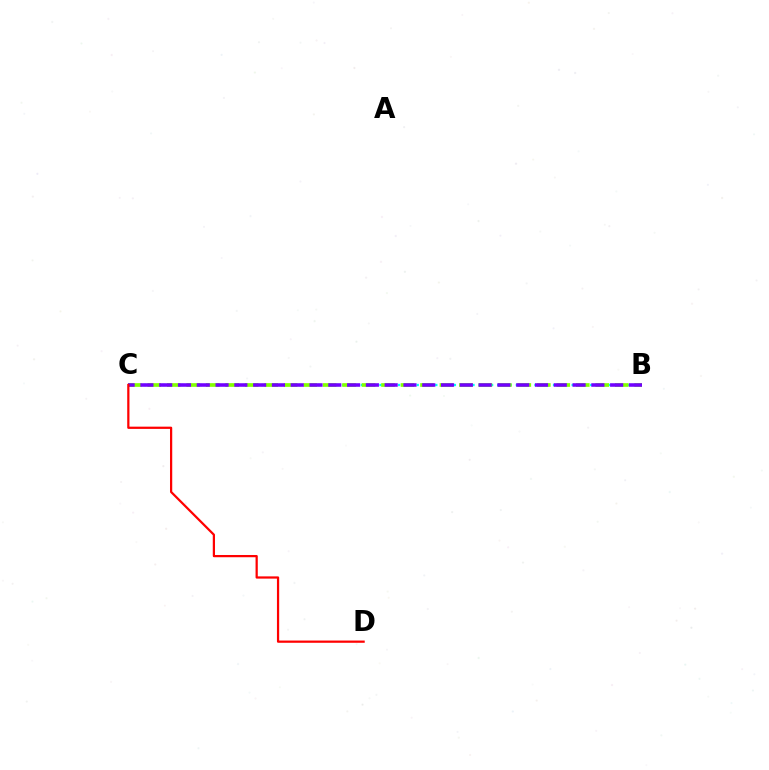{('B', 'C'): [{'color': '#00fff6', 'line_style': 'dotted', 'thickness': 1.68}, {'color': '#84ff00', 'line_style': 'dashed', 'thickness': 2.65}, {'color': '#7200ff', 'line_style': 'dashed', 'thickness': 2.55}], ('C', 'D'): [{'color': '#ff0000', 'line_style': 'solid', 'thickness': 1.61}]}